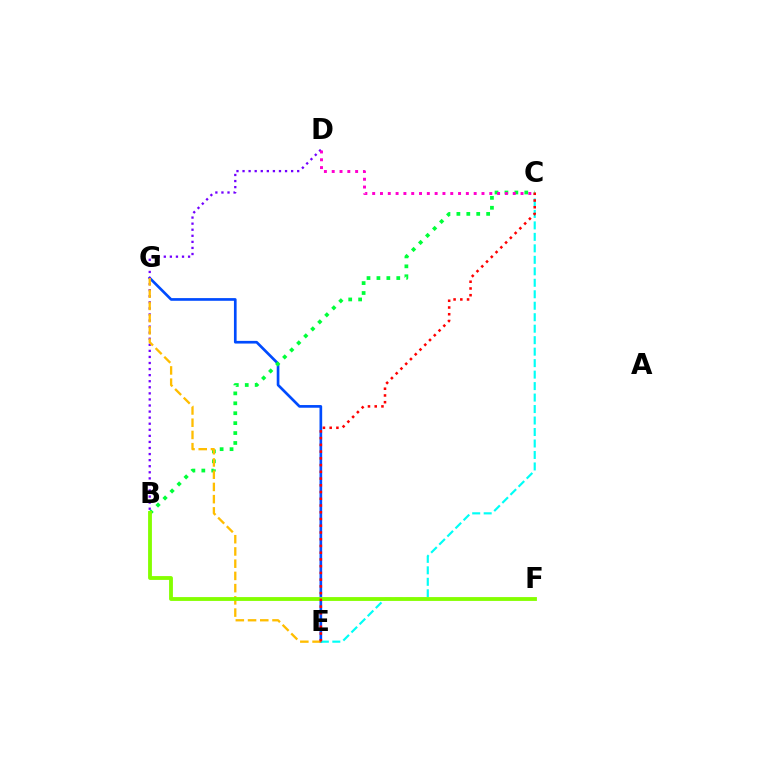{('E', 'G'): [{'color': '#004bff', 'line_style': 'solid', 'thickness': 1.93}, {'color': '#ffbd00', 'line_style': 'dashed', 'thickness': 1.66}], ('C', 'E'): [{'color': '#00fff6', 'line_style': 'dashed', 'thickness': 1.56}, {'color': '#ff0000', 'line_style': 'dotted', 'thickness': 1.83}], ('B', 'D'): [{'color': '#7200ff', 'line_style': 'dotted', 'thickness': 1.65}], ('B', 'C'): [{'color': '#00ff39', 'line_style': 'dotted', 'thickness': 2.7}], ('C', 'D'): [{'color': '#ff00cf', 'line_style': 'dotted', 'thickness': 2.12}], ('B', 'F'): [{'color': '#84ff00', 'line_style': 'solid', 'thickness': 2.76}]}